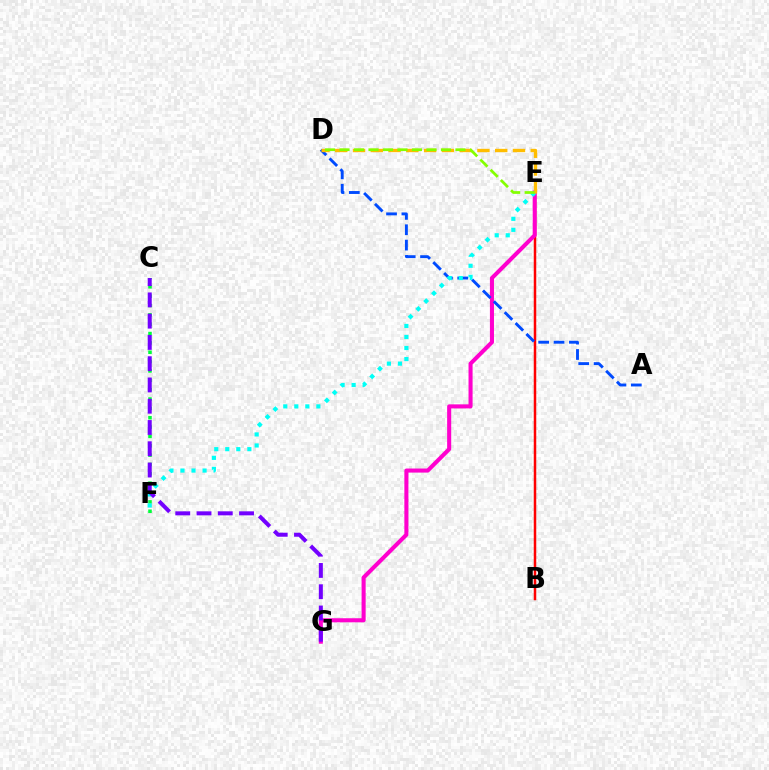{('B', 'E'): [{'color': '#ff0000', 'line_style': 'solid', 'thickness': 1.8}], ('E', 'G'): [{'color': '#ff00cf', 'line_style': 'solid', 'thickness': 2.93}], ('C', 'F'): [{'color': '#00ff39', 'line_style': 'dotted', 'thickness': 2.54}], ('A', 'D'): [{'color': '#004bff', 'line_style': 'dashed', 'thickness': 2.09}], ('E', 'F'): [{'color': '#00fff6', 'line_style': 'dotted', 'thickness': 3.0}], ('D', 'E'): [{'color': '#ffbd00', 'line_style': 'dashed', 'thickness': 2.41}, {'color': '#84ff00', 'line_style': 'dashed', 'thickness': 1.97}], ('C', 'G'): [{'color': '#7200ff', 'line_style': 'dashed', 'thickness': 2.89}]}